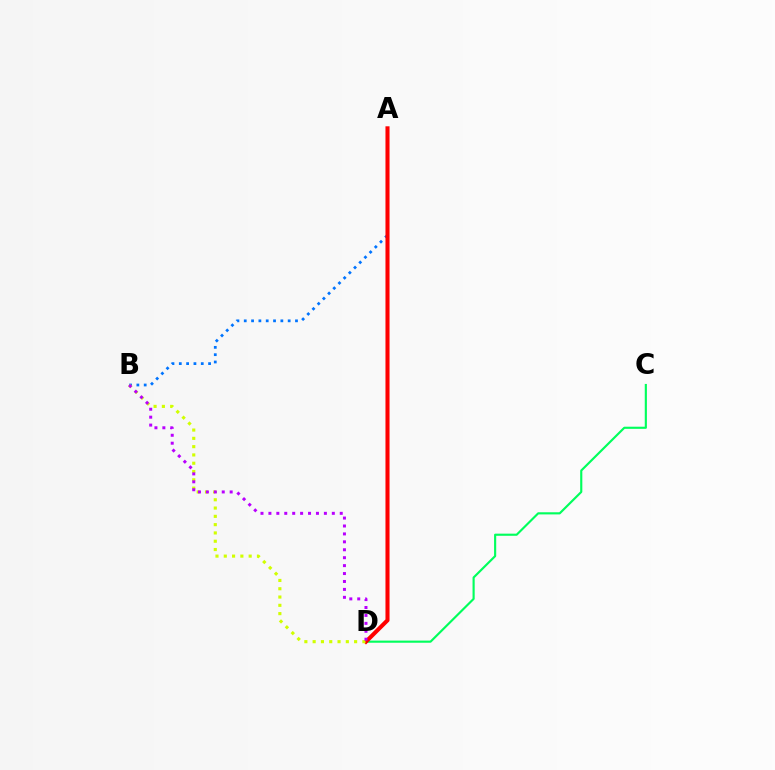{('C', 'D'): [{'color': '#00ff5c', 'line_style': 'solid', 'thickness': 1.54}], ('A', 'B'): [{'color': '#0074ff', 'line_style': 'dotted', 'thickness': 1.99}], ('A', 'D'): [{'color': '#ff0000', 'line_style': 'solid', 'thickness': 2.92}], ('B', 'D'): [{'color': '#d1ff00', 'line_style': 'dotted', 'thickness': 2.25}, {'color': '#b900ff', 'line_style': 'dotted', 'thickness': 2.15}]}